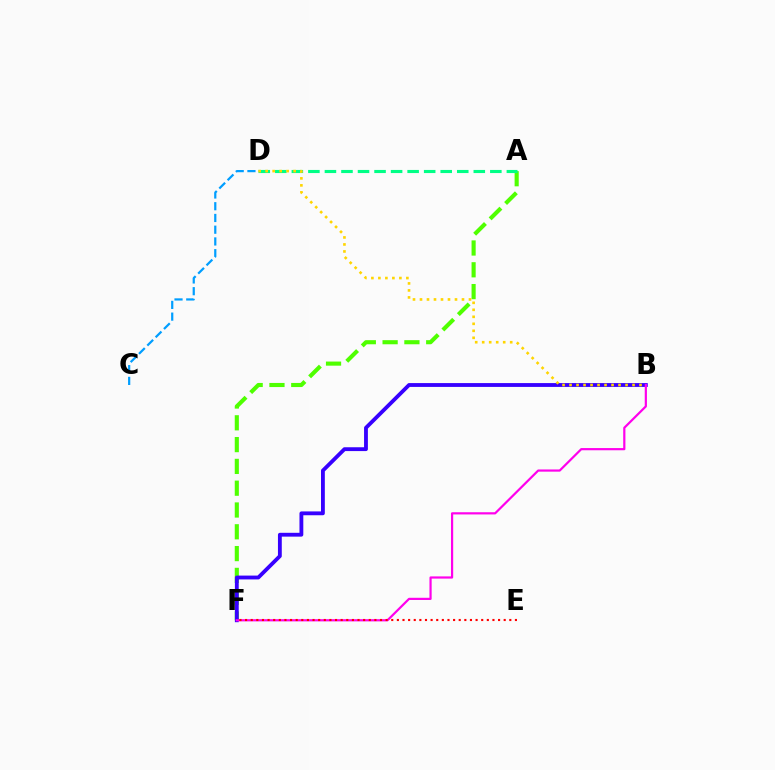{('A', 'F'): [{'color': '#4fff00', 'line_style': 'dashed', 'thickness': 2.96}], ('B', 'F'): [{'color': '#3700ff', 'line_style': 'solid', 'thickness': 2.76}, {'color': '#ff00ed', 'line_style': 'solid', 'thickness': 1.58}], ('C', 'D'): [{'color': '#009eff', 'line_style': 'dashed', 'thickness': 1.6}], ('E', 'F'): [{'color': '#ff0000', 'line_style': 'dotted', 'thickness': 1.53}], ('A', 'D'): [{'color': '#00ff86', 'line_style': 'dashed', 'thickness': 2.25}], ('B', 'D'): [{'color': '#ffd500', 'line_style': 'dotted', 'thickness': 1.9}]}